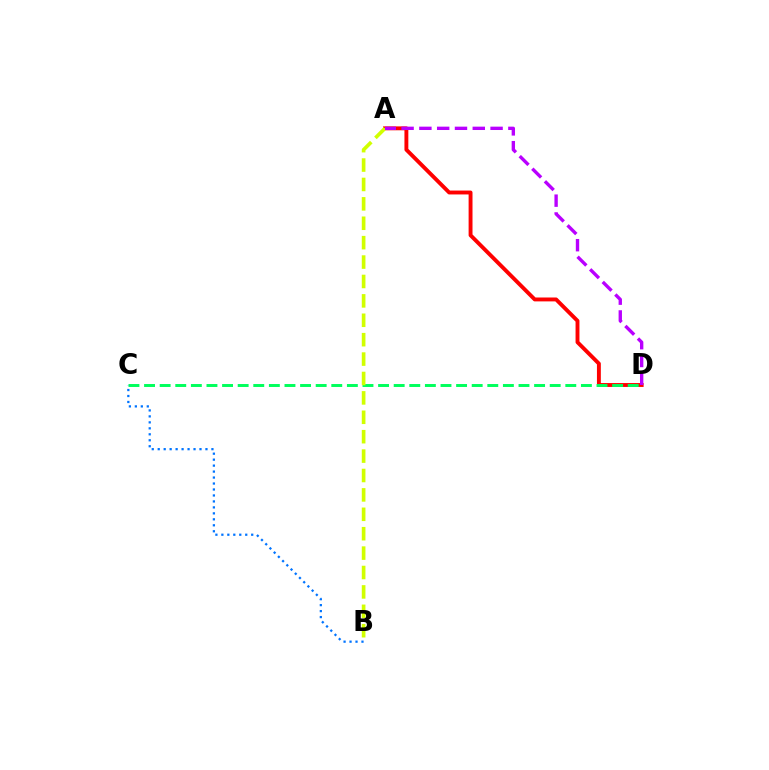{('A', 'D'): [{'color': '#ff0000', 'line_style': 'solid', 'thickness': 2.8}, {'color': '#b900ff', 'line_style': 'dashed', 'thickness': 2.42}], ('C', 'D'): [{'color': '#00ff5c', 'line_style': 'dashed', 'thickness': 2.12}], ('B', 'C'): [{'color': '#0074ff', 'line_style': 'dotted', 'thickness': 1.62}], ('A', 'B'): [{'color': '#d1ff00', 'line_style': 'dashed', 'thickness': 2.64}]}